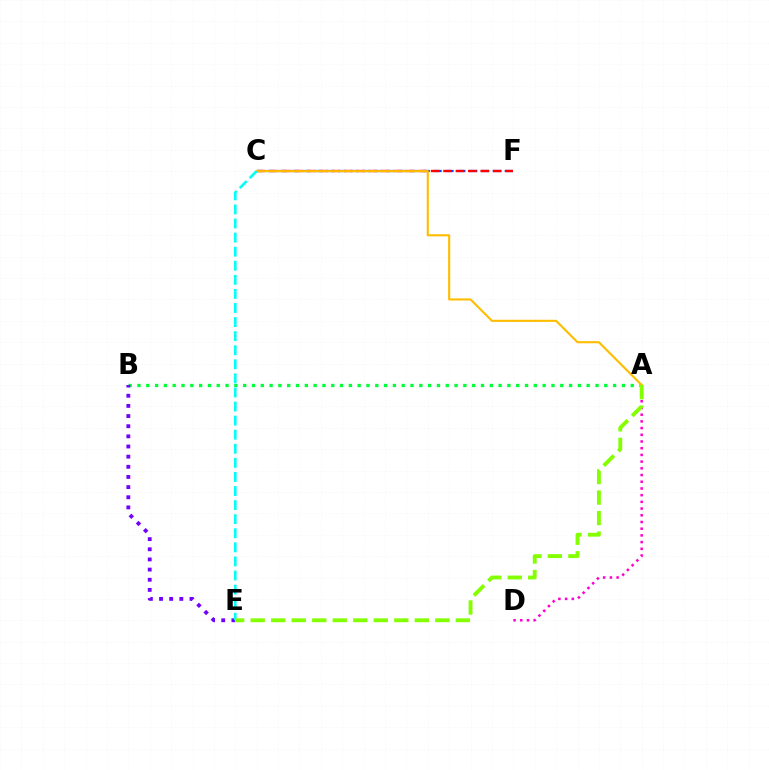{('C', 'F'): [{'color': '#004bff', 'line_style': 'dashed', 'thickness': 1.62}, {'color': '#ff0000', 'line_style': 'dashed', 'thickness': 1.69}], ('A', 'D'): [{'color': '#ff00cf', 'line_style': 'dotted', 'thickness': 1.82}], ('A', 'B'): [{'color': '#00ff39', 'line_style': 'dotted', 'thickness': 2.39}], ('B', 'E'): [{'color': '#7200ff', 'line_style': 'dotted', 'thickness': 2.76}], ('A', 'C'): [{'color': '#ffbd00', 'line_style': 'solid', 'thickness': 1.53}], ('C', 'E'): [{'color': '#00fff6', 'line_style': 'dashed', 'thickness': 1.91}], ('A', 'E'): [{'color': '#84ff00', 'line_style': 'dashed', 'thickness': 2.79}]}